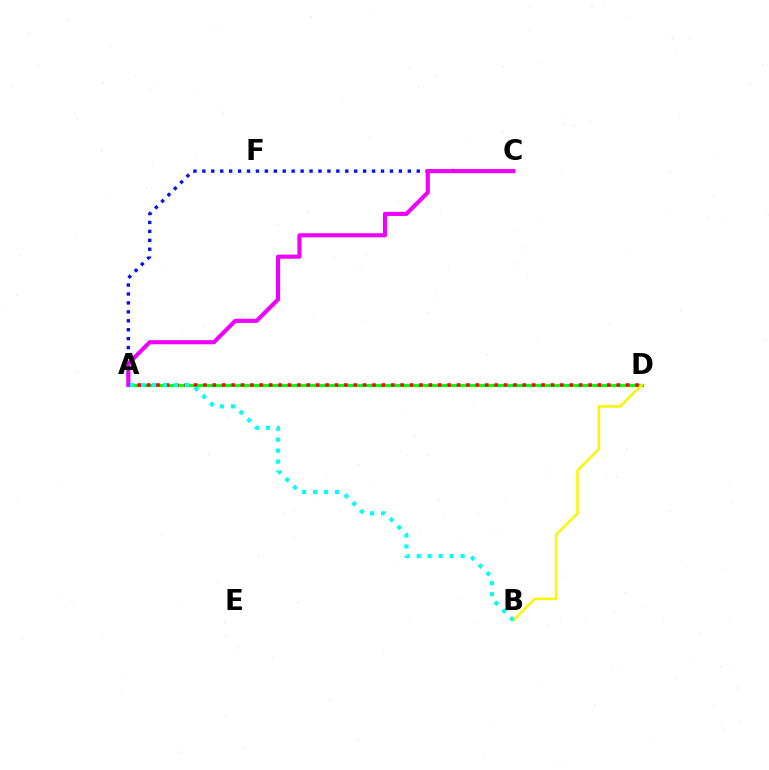{('A', 'D'): [{'color': '#08ff00', 'line_style': 'solid', 'thickness': 2.27}, {'color': '#ff0000', 'line_style': 'dotted', 'thickness': 2.55}], ('A', 'C'): [{'color': '#0010ff', 'line_style': 'dotted', 'thickness': 2.43}, {'color': '#ee00ff', 'line_style': 'solid', 'thickness': 2.96}], ('B', 'D'): [{'color': '#fcf500', 'line_style': 'solid', 'thickness': 1.81}], ('A', 'B'): [{'color': '#00fff6', 'line_style': 'dotted', 'thickness': 2.98}]}